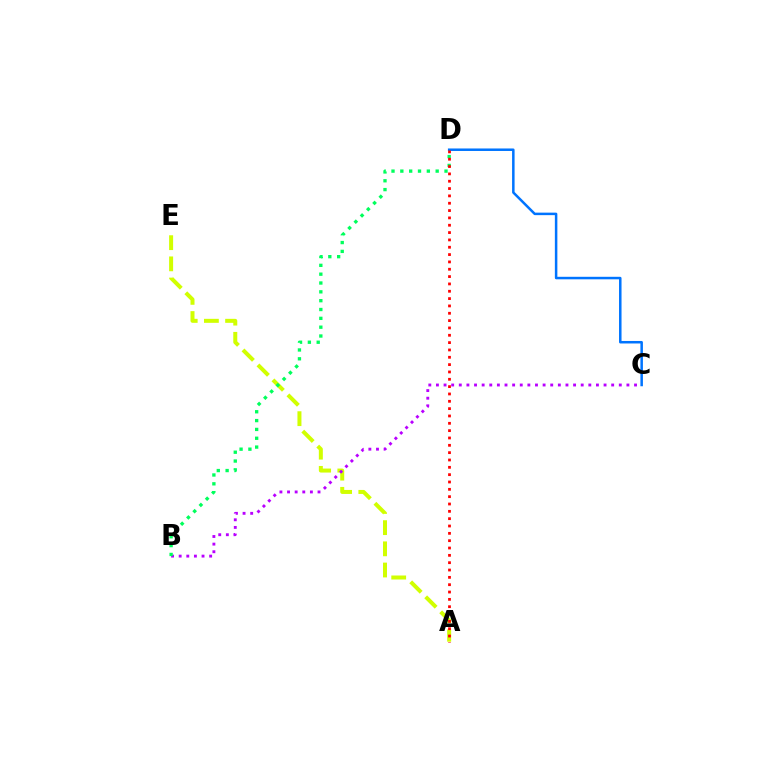{('C', 'D'): [{'color': '#0074ff', 'line_style': 'solid', 'thickness': 1.81}], ('A', 'E'): [{'color': '#d1ff00', 'line_style': 'dashed', 'thickness': 2.88}], ('B', 'C'): [{'color': '#b900ff', 'line_style': 'dotted', 'thickness': 2.07}], ('B', 'D'): [{'color': '#00ff5c', 'line_style': 'dotted', 'thickness': 2.4}], ('A', 'D'): [{'color': '#ff0000', 'line_style': 'dotted', 'thickness': 1.99}]}